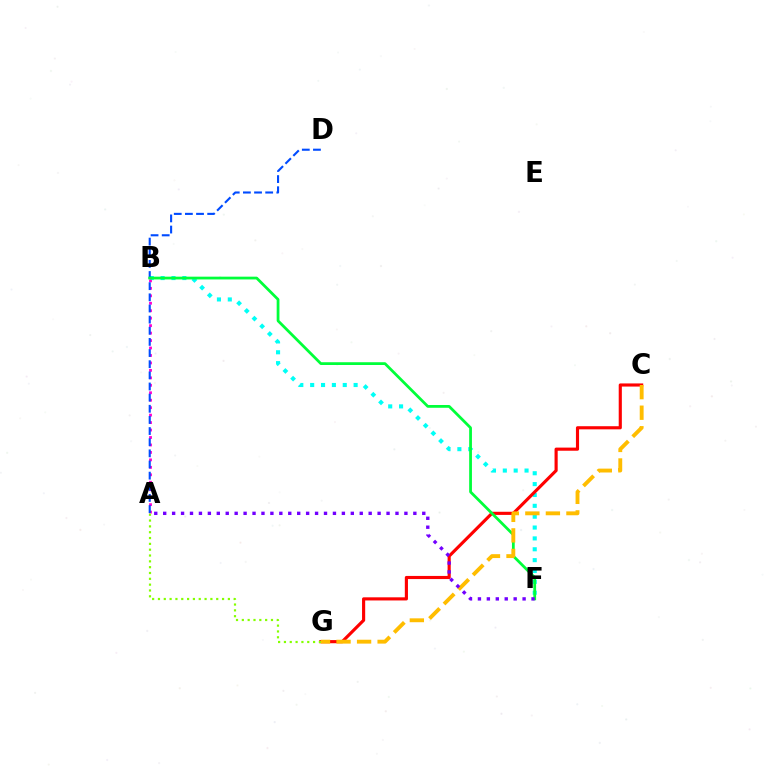{('B', 'F'): [{'color': '#00fff6', 'line_style': 'dotted', 'thickness': 2.95}, {'color': '#00ff39', 'line_style': 'solid', 'thickness': 1.99}], ('C', 'G'): [{'color': '#ff0000', 'line_style': 'solid', 'thickness': 2.26}, {'color': '#ffbd00', 'line_style': 'dashed', 'thickness': 2.79}], ('A', 'B'): [{'color': '#ff00cf', 'line_style': 'dotted', 'thickness': 2.03}], ('A', 'D'): [{'color': '#004bff', 'line_style': 'dashed', 'thickness': 1.51}], ('A', 'G'): [{'color': '#84ff00', 'line_style': 'dotted', 'thickness': 1.58}], ('A', 'F'): [{'color': '#7200ff', 'line_style': 'dotted', 'thickness': 2.43}]}